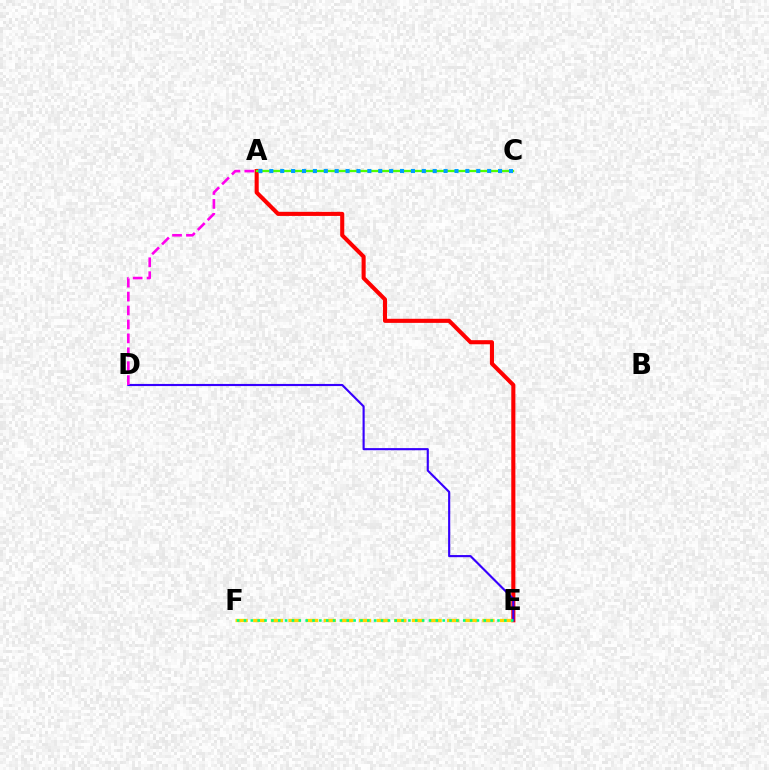{('A', 'E'): [{'color': '#ff0000', 'line_style': 'solid', 'thickness': 2.94}], ('A', 'C'): [{'color': '#4fff00', 'line_style': 'solid', 'thickness': 1.65}, {'color': '#009eff', 'line_style': 'dotted', 'thickness': 2.96}], ('D', 'E'): [{'color': '#3700ff', 'line_style': 'solid', 'thickness': 1.54}], ('A', 'D'): [{'color': '#ff00ed', 'line_style': 'dashed', 'thickness': 1.89}], ('E', 'F'): [{'color': '#ffd500', 'line_style': 'dashed', 'thickness': 2.39}, {'color': '#00ff86', 'line_style': 'dotted', 'thickness': 1.86}]}